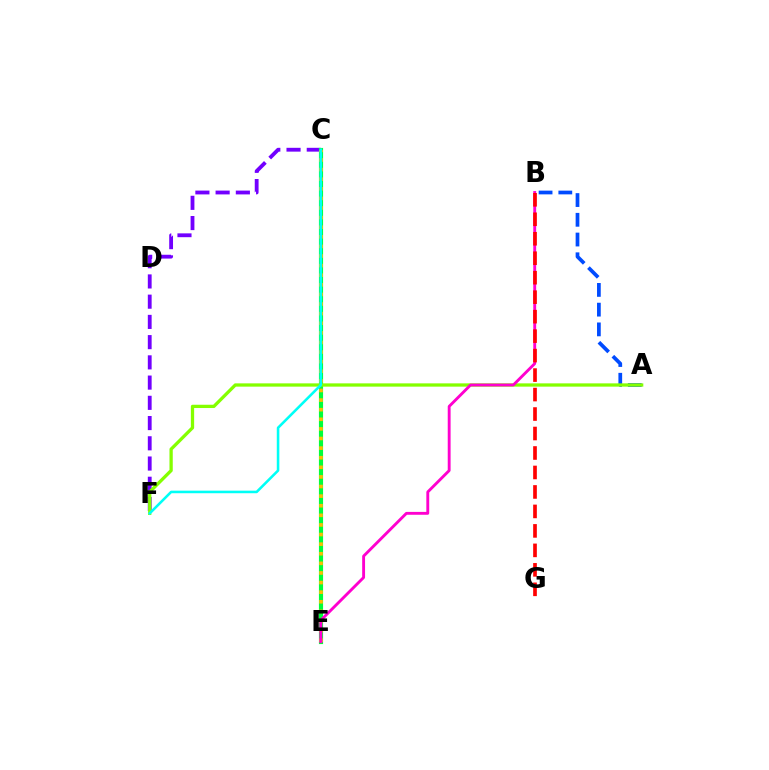{('A', 'B'): [{'color': '#004bff', 'line_style': 'dashed', 'thickness': 2.68}], ('C', 'F'): [{'color': '#7200ff', 'line_style': 'dashed', 'thickness': 2.75}, {'color': '#00fff6', 'line_style': 'solid', 'thickness': 1.85}], ('C', 'E'): [{'color': '#00ff39', 'line_style': 'solid', 'thickness': 2.98}, {'color': '#ffbd00', 'line_style': 'dotted', 'thickness': 2.61}], ('A', 'F'): [{'color': '#84ff00', 'line_style': 'solid', 'thickness': 2.36}], ('B', 'E'): [{'color': '#ff00cf', 'line_style': 'solid', 'thickness': 2.07}], ('B', 'G'): [{'color': '#ff0000', 'line_style': 'dashed', 'thickness': 2.65}]}